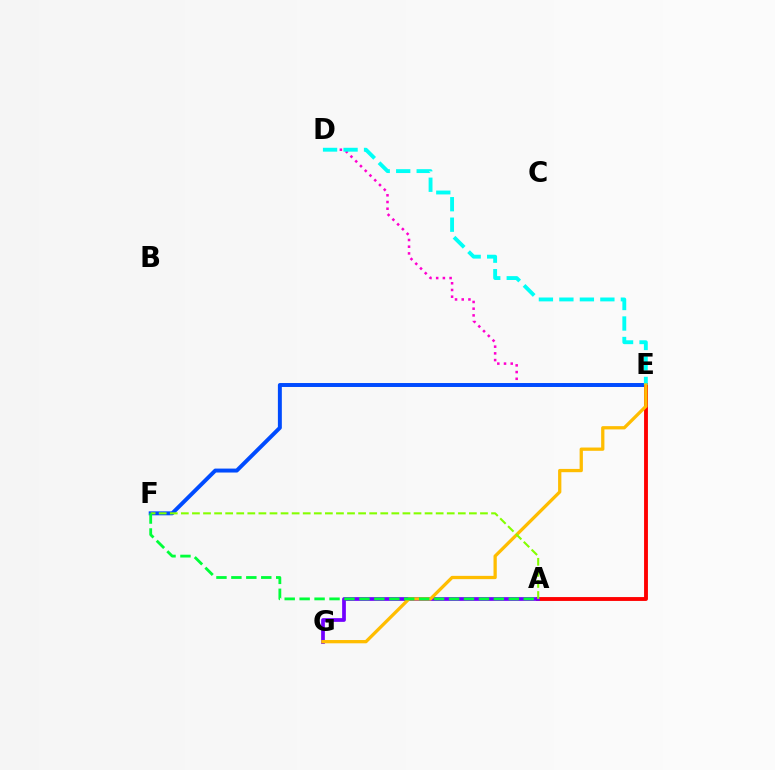{('D', 'E'): [{'color': '#ff00cf', 'line_style': 'dotted', 'thickness': 1.82}, {'color': '#00fff6', 'line_style': 'dashed', 'thickness': 2.78}], ('E', 'F'): [{'color': '#004bff', 'line_style': 'solid', 'thickness': 2.84}], ('A', 'E'): [{'color': '#ff0000', 'line_style': 'solid', 'thickness': 2.78}], ('A', 'G'): [{'color': '#7200ff', 'line_style': 'solid', 'thickness': 2.68}], ('E', 'G'): [{'color': '#ffbd00', 'line_style': 'solid', 'thickness': 2.36}], ('A', 'F'): [{'color': '#84ff00', 'line_style': 'dashed', 'thickness': 1.5}, {'color': '#00ff39', 'line_style': 'dashed', 'thickness': 2.03}]}